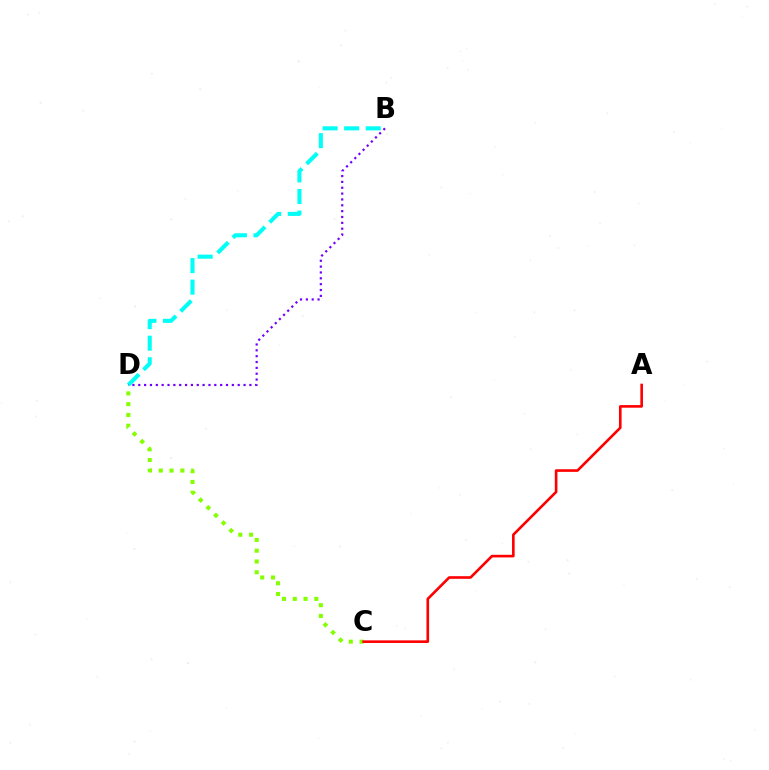{('B', 'D'): [{'color': '#00fff6', 'line_style': 'dashed', 'thickness': 2.93}, {'color': '#7200ff', 'line_style': 'dotted', 'thickness': 1.59}], ('C', 'D'): [{'color': '#84ff00', 'line_style': 'dotted', 'thickness': 2.93}], ('A', 'C'): [{'color': '#ff0000', 'line_style': 'solid', 'thickness': 1.89}]}